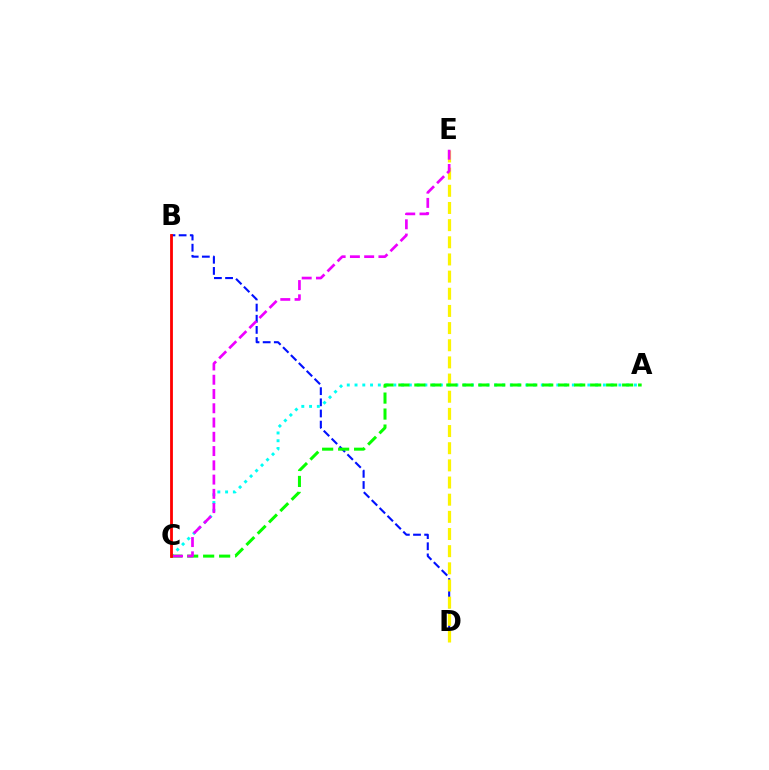{('B', 'D'): [{'color': '#0010ff', 'line_style': 'dashed', 'thickness': 1.52}], ('D', 'E'): [{'color': '#fcf500', 'line_style': 'dashed', 'thickness': 2.33}], ('A', 'C'): [{'color': '#00fff6', 'line_style': 'dotted', 'thickness': 2.11}, {'color': '#08ff00', 'line_style': 'dashed', 'thickness': 2.17}], ('B', 'C'): [{'color': '#ff0000', 'line_style': 'solid', 'thickness': 2.02}], ('C', 'E'): [{'color': '#ee00ff', 'line_style': 'dashed', 'thickness': 1.94}]}